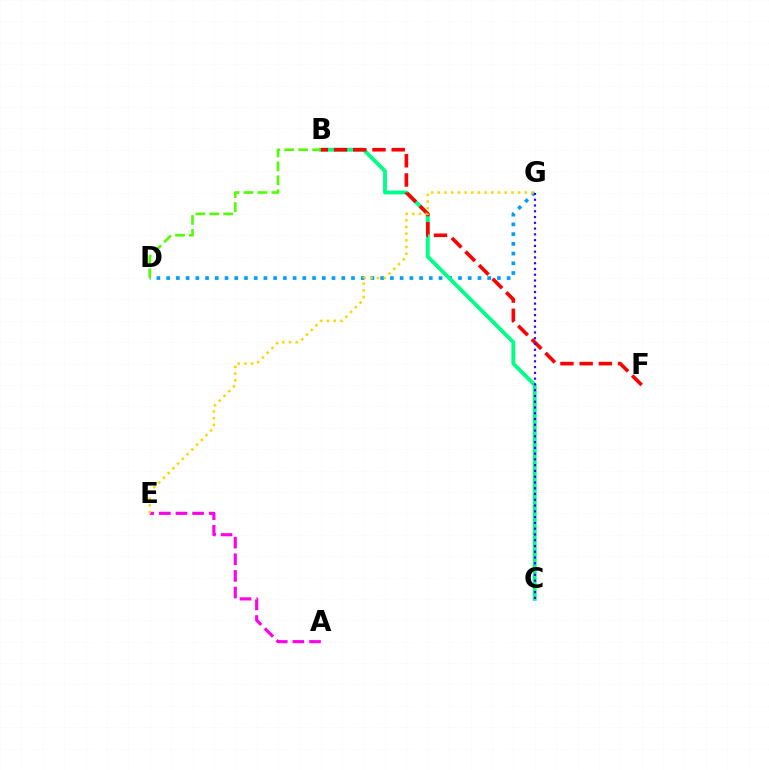{('D', 'G'): [{'color': '#009eff', 'line_style': 'dotted', 'thickness': 2.64}], ('B', 'C'): [{'color': '#00ff86', 'line_style': 'solid', 'thickness': 2.77}], ('B', 'D'): [{'color': '#4fff00', 'line_style': 'dashed', 'thickness': 1.89}], ('B', 'F'): [{'color': '#ff0000', 'line_style': 'dashed', 'thickness': 2.61}], ('C', 'G'): [{'color': '#3700ff', 'line_style': 'dotted', 'thickness': 1.57}], ('A', 'E'): [{'color': '#ff00ed', 'line_style': 'dashed', 'thickness': 2.26}], ('E', 'G'): [{'color': '#ffd500', 'line_style': 'dotted', 'thickness': 1.82}]}